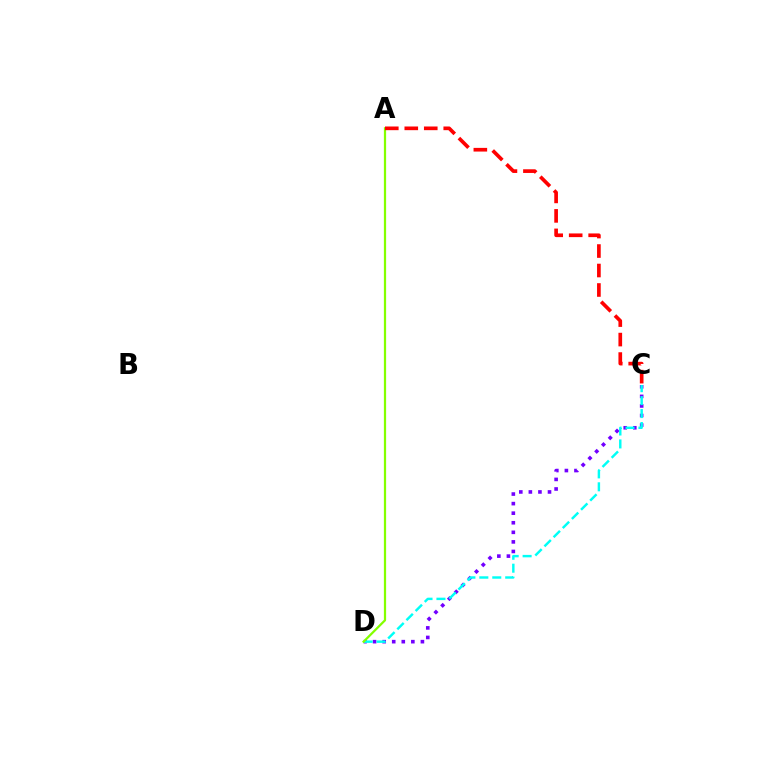{('C', 'D'): [{'color': '#7200ff', 'line_style': 'dotted', 'thickness': 2.6}, {'color': '#00fff6', 'line_style': 'dashed', 'thickness': 1.76}], ('A', 'D'): [{'color': '#84ff00', 'line_style': 'solid', 'thickness': 1.61}], ('A', 'C'): [{'color': '#ff0000', 'line_style': 'dashed', 'thickness': 2.65}]}